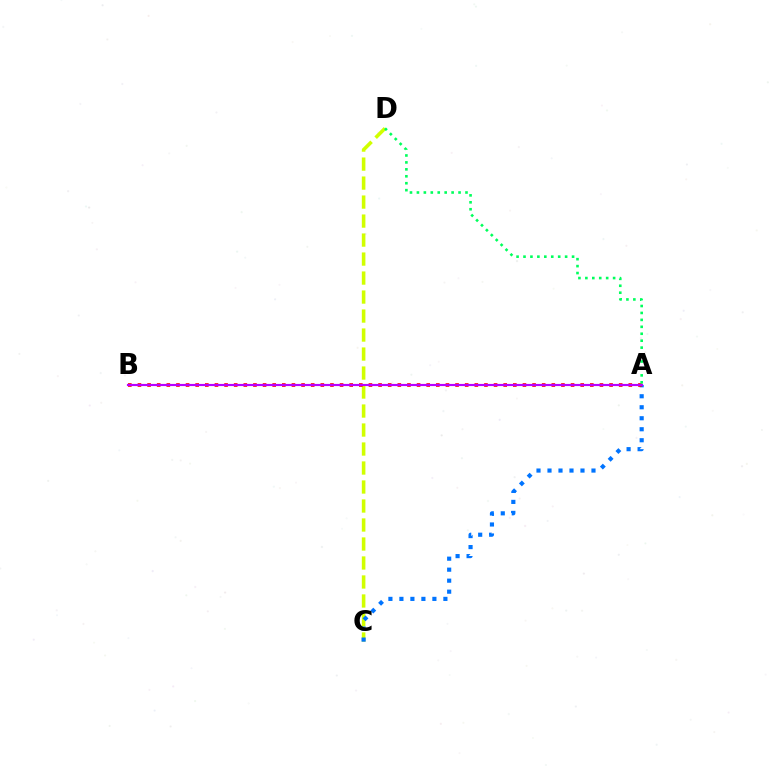{('C', 'D'): [{'color': '#d1ff00', 'line_style': 'dashed', 'thickness': 2.58}], ('A', 'C'): [{'color': '#0074ff', 'line_style': 'dotted', 'thickness': 2.99}], ('A', 'B'): [{'color': '#ff0000', 'line_style': 'dotted', 'thickness': 2.62}, {'color': '#b900ff', 'line_style': 'solid', 'thickness': 1.55}], ('A', 'D'): [{'color': '#00ff5c', 'line_style': 'dotted', 'thickness': 1.88}]}